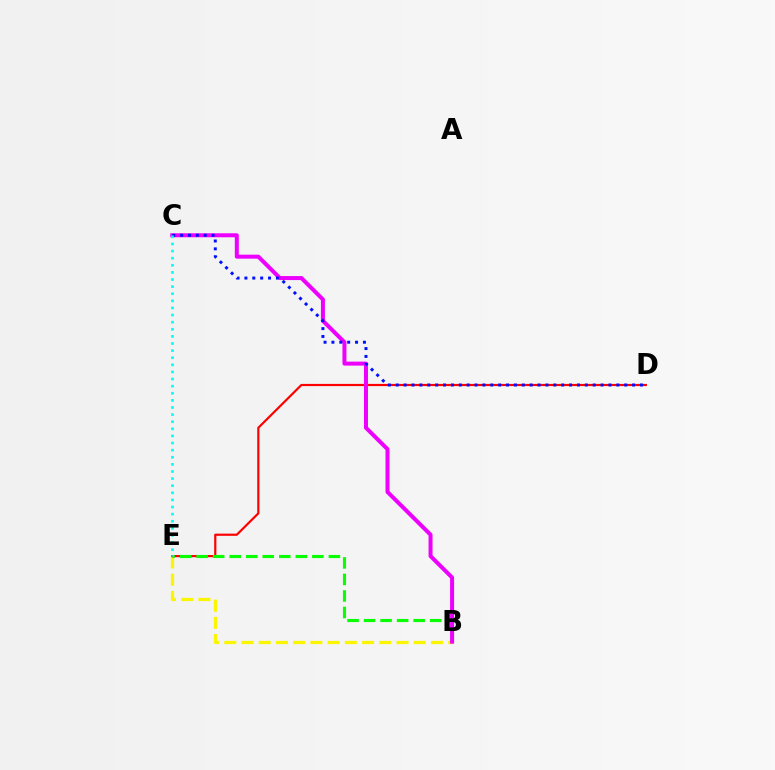{('B', 'E'): [{'color': '#fcf500', 'line_style': 'dashed', 'thickness': 2.34}, {'color': '#08ff00', 'line_style': 'dashed', 'thickness': 2.25}], ('D', 'E'): [{'color': '#ff0000', 'line_style': 'solid', 'thickness': 1.58}], ('B', 'C'): [{'color': '#ee00ff', 'line_style': 'solid', 'thickness': 2.88}], ('C', 'D'): [{'color': '#0010ff', 'line_style': 'dotted', 'thickness': 2.14}], ('C', 'E'): [{'color': '#00fff6', 'line_style': 'dotted', 'thickness': 1.93}]}